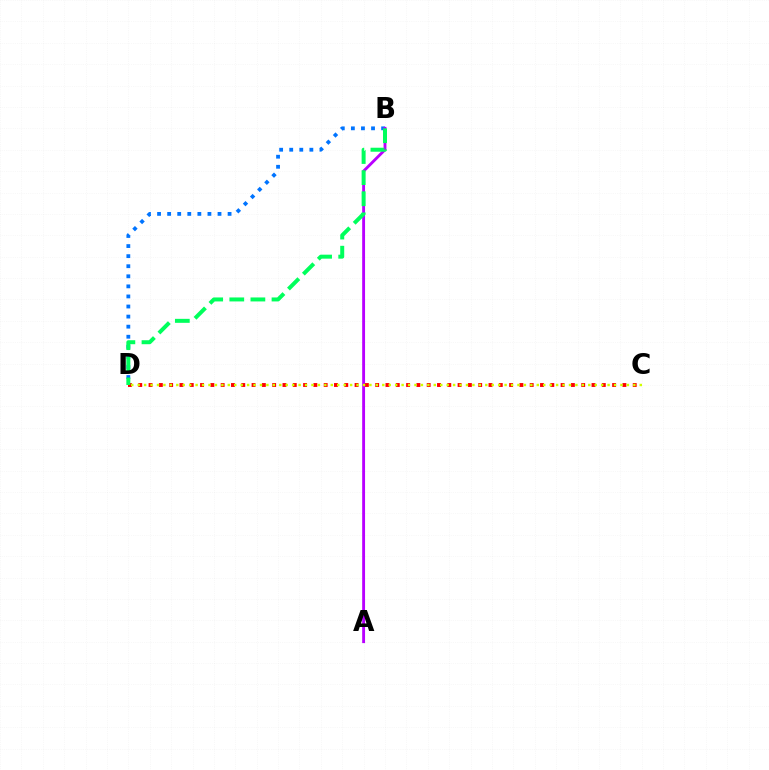{('B', 'D'): [{'color': '#0074ff', 'line_style': 'dotted', 'thickness': 2.74}, {'color': '#00ff5c', 'line_style': 'dashed', 'thickness': 2.87}], ('A', 'B'): [{'color': '#b900ff', 'line_style': 'solid', 'thickness': 2.07}], ('C', 'D'): [{'color': '#ff0000', 'line_style': 'dotted', 'thickness': 2.8}, {'color': '#d1ff00', 'line_style': 'dotted', 'thickness': 1.75}]}